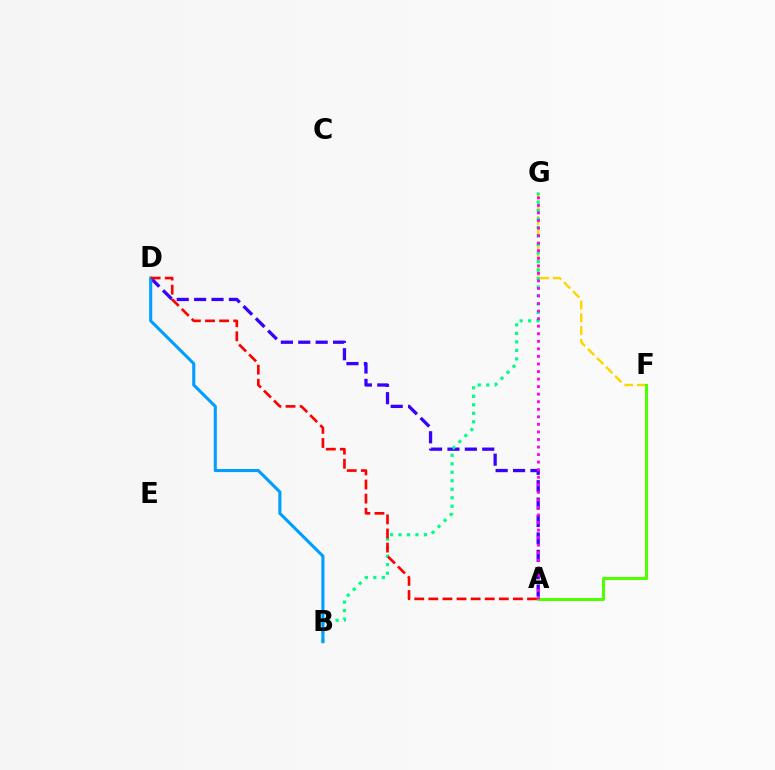{('A', 'D'): [{'color': '#3700ff', 'line_style': 'dashed', 'thickness': 2.36}, {'color': '#ff0000', 'line_style': 'dashed', 'thickness': 1.92}], ('F', 'G'): [{'color': '#ffd500', 'line_style': 'dashed', 'thickness': 1.74}], ('A', 'F'): [{'color': '#4fff00', 'line_style': 'solid', 'thickness': 2.2}], ('B', 'G'): [{'color': '#00ff86', 'line_style': 'dotted', 'thickness': 2.31}], ('B', 'D'): [{'color': '#009eff', 'line_style': 'solid', 'thickness': 2.21}], ('A', 'G'): [{'color': '#ff00ed', 'line_style': 'dotted', 'thickness': 2.05}]}